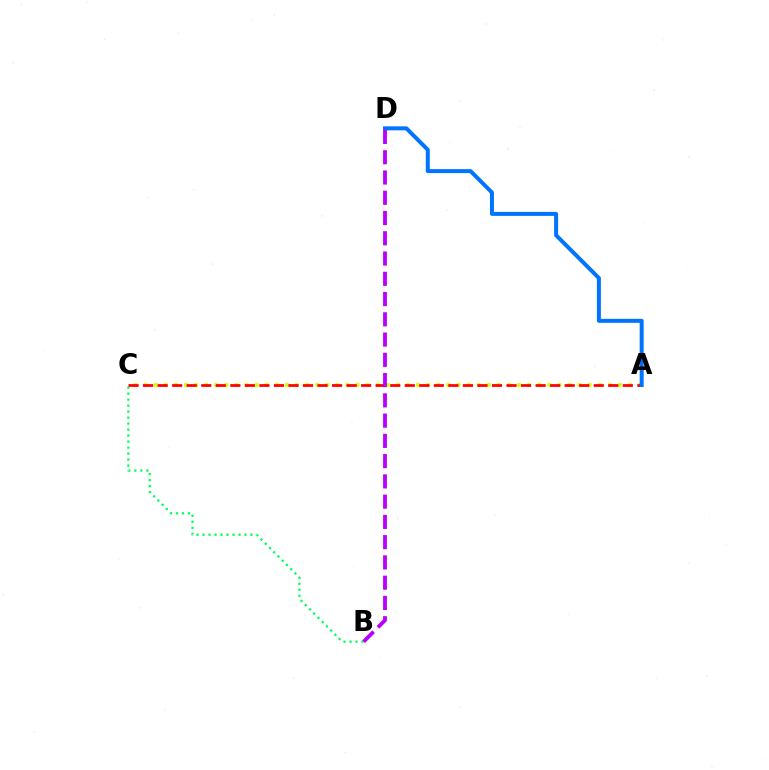{('B', 'C'): [{'color': '#00ff5c', 'line_style': 'dotted', 'thickness': 1.63}], ('A', 'C'): [{'color': '#d1ff00', 'line_style': 'dotted', 'thickness': 2.74}, {'color': '#ff0000', 'line_style': 'dashed', 'thickness': 1.97}], ('A', 'D'): [{'color': '#0074ff', 'line_style': 'solid', 'thickness': 2.87}], ('B', 'D'): [{'color': '#b900ff', 'line_style': 'dashed', 'thickness': 2.75}]}